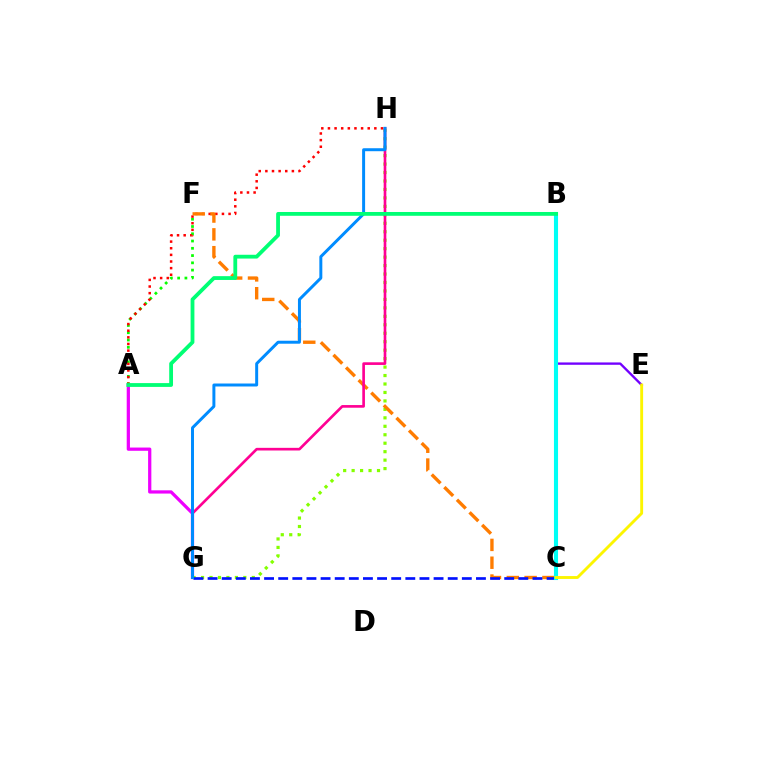{('A', 'G'): [{'color': '#ee00ff', 'line_style': 'solid', 'thickness': 2.33}], ('A', 'F'): [{'color': '#08ff00', 'line_style': 'dotted', 'thickness': 1.97}], ('A', 'H'): [{'color': '#ff0000', 'line_style': 'dotted', 'thickness': 1.8}], ('G', 'H'): [{'color': '#84ff00', 'line_style': 'dotted', 'thickness': 2.3}, {'color': '#ff0094', 'line_style': 'solid', 'thickness': 1.91}, {'color': '#008cff', 'line_style': 'solid', 'thickness': 2.14}], ('C', 'F'): [{'color': '#ff7c00', 'line_style': 'dashed', 'thickness': 2.42}], ('C', 'G'): [{'color': '#0010ff', 'line_style': 'dashed', 'thickness': 1.92}], ('B', 'E'): [{'color': '#7200ff', 'line_style': 'solid', 'thickness': 1.69}], ('B', 'C'): [{'color': '#00fff6', 'line_style': 'solid', 'thickness': 2.95}], ('A', 'B'): [{'color': '#00ff74', 'line_style': 'solid', 'thickness': 2.74}], ('C', 'E'): [{'color': '#fcf500', 'line_style': 'solid', 'thickness': 2.07}]}